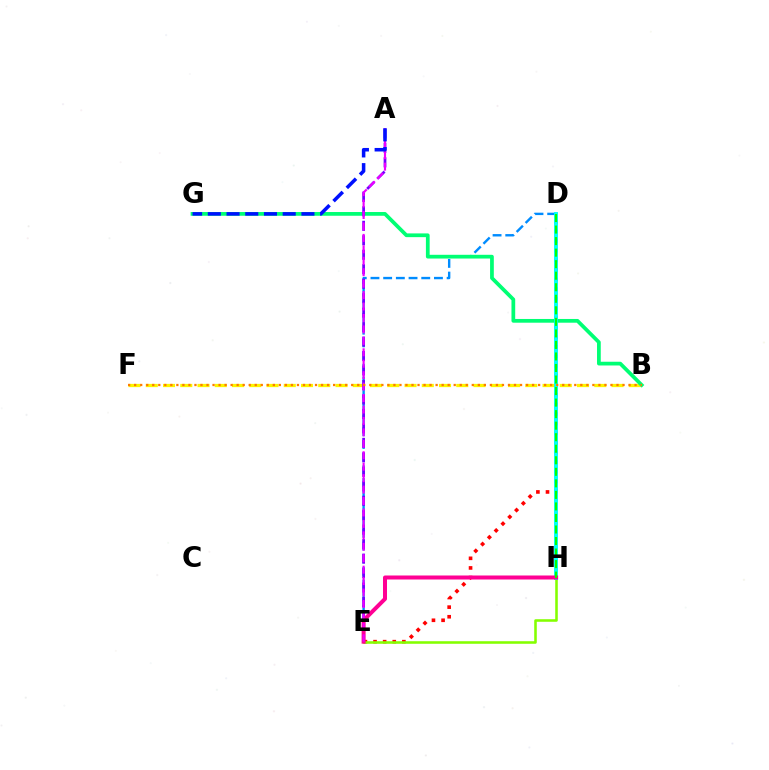{('B', 'F'): [{'color': '#fcf500', 'line_style': 'dashed', 'thickness': 2.34}, {'color': '#ff7c00', 'line_style': 'dotted', 'thickness': 1.64}], ('D', 'E'): [{'color': '#ff0000', 'line_style': 'dotted', 'thickness': 2.61}, {'color': '#008cff', 'line_style': 'dashed', 'thickness': 1.72}], ('E', 'H'): [{'color': '#84ff00', 'line_style': 'solid', 'thickness': 1.84}, {'color': '#ff0094', 'line_style': 'solid', 'thickness': 2.89}], ('B', 'G'): [{'color': '#00ff74', 'line_style': 'solid', 'thickness': 2.69}], ('D', 'H'): [{'color': '#00fff6', 'line_style': 'solid', 'thickness': 2.81}, {'color': '#08ff00', 'line_style': 'dashed', 'thickness': 1.57}], ('A', 'E'): [{'color': '#7200ff', 'line_style': 'dashed', 'thickness': 1.97}, {'color': '#ee00ff', 'line_style': 'dashed', 'thickness': 1.55}], ('A', 'G'): [{'color': '#0010ff', 'line_style': 'dashed', 'thickness': 2.54}]}